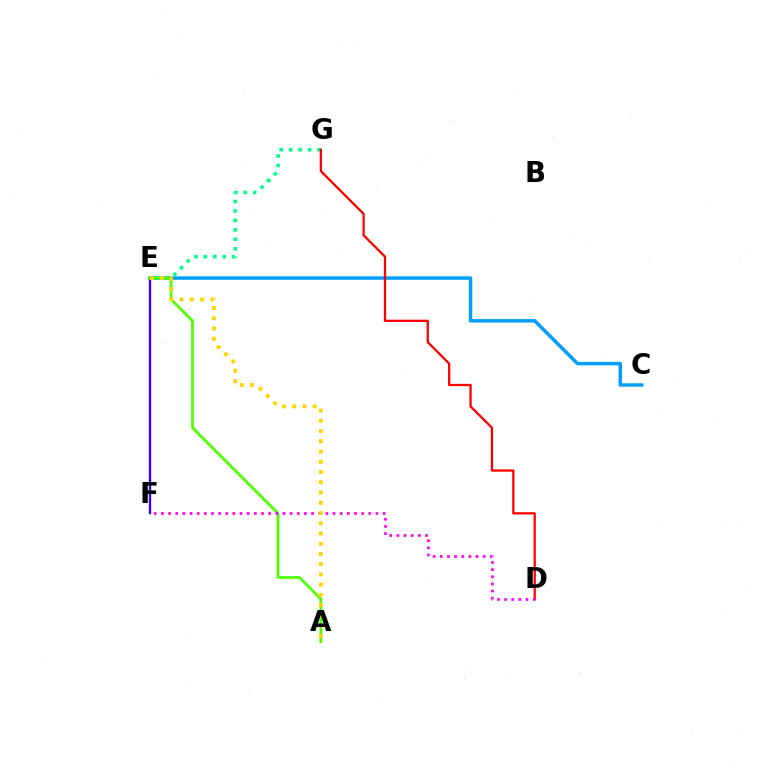{('E', 'F'): [{'color': '#3700ff', 'line_style': 'solid', 'thickness': 1.69}], ('C', 'E'): [{'color': '#009eff', 'line_style': 'solid', 'thickness': 2.48}], ('E', 'G'): [{'color': '#00ff86', 'line_style': 'dotted', 'thickness': 2.57}], ('A', 'E'): [{'color': '#4fff00', 'line_style': 'solid', 'thickness': 1.97}, {'color': '#ffd500', 'line_style': 'dotted', 'thickness': 2.78}], ('D', 'G'): [{'color': '#ff0000', 'line_style': 'solid', 'thickness': 1.64}], ('D', 'F'): [{'color': '#ff00ed', 'line_style': 'dotted', 'thickness': 1.94}]}